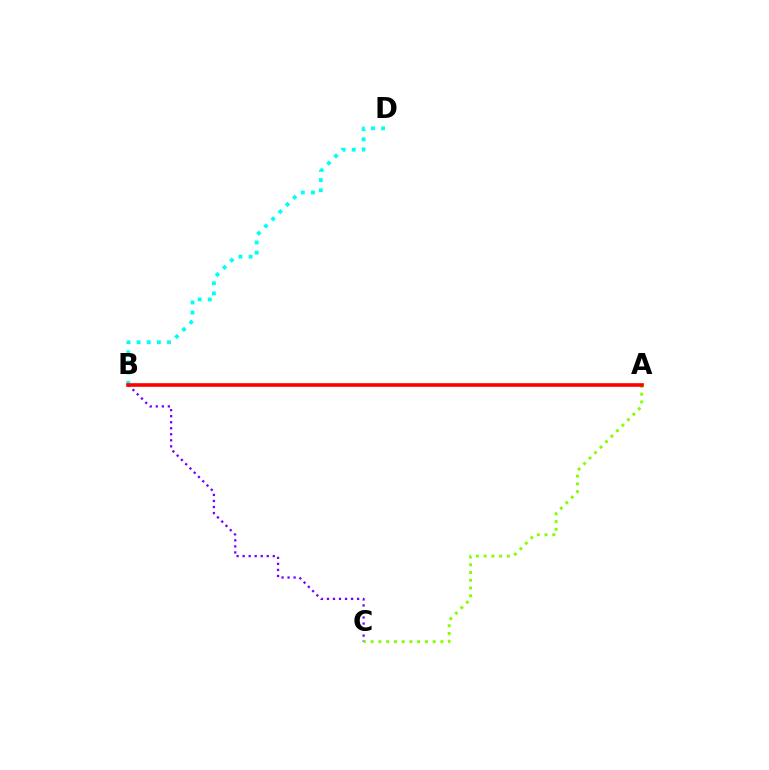{('B', 'C'): [{'color': '#7200ff', 'line_style': 'dotted', 'thickness': 1.64}], ('A', 'C'): [{'color': '#84ff00', 'line_style': 'dotted', 'thickness': 2.11}], ('B', 'D'): [{'color': '#00fff6', 'line_style': 'dotted', 'thickness': 2.76}], ('A', 'B'): [{'color': '#ff0000', 'line_style': 'solid', 'thickness': 2.62}]}